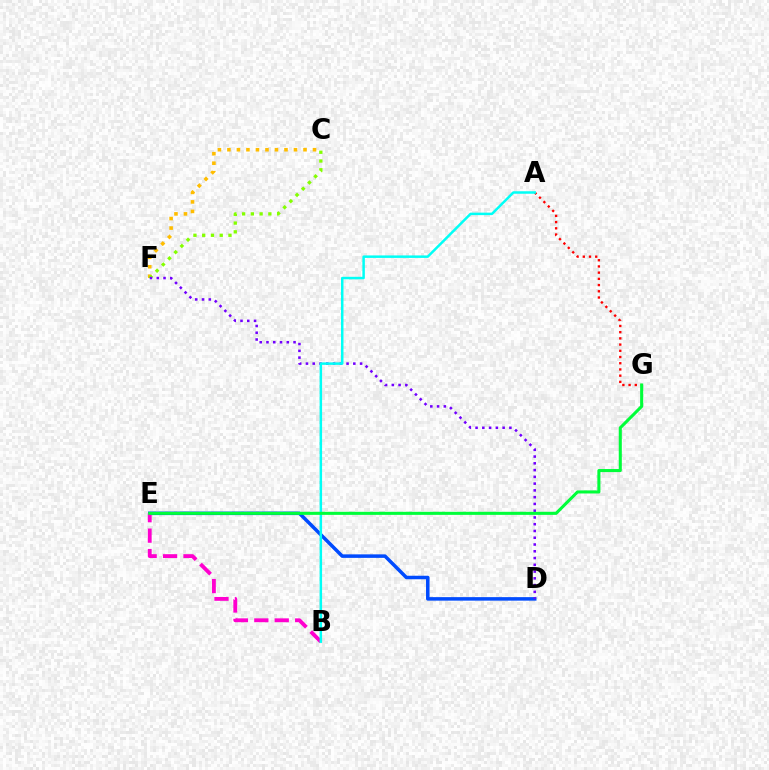{('C', 'F'): [{'color': '#ffbd00', 'line_style': 'dotted', 'thickness': 2.58}, {'color': '#84ff00', 'line_style': 'dotted', 'thickness': 2.38}], ('D', 'E'): [{'color': '#004bff', 'line_style': 'solid', 'thickness': 2.53}], ('A', 'G'): [{'color': '#ff0000', 'line_style': 'dotted', 'thickness': 1.69}], ('B', 'E'): [{'color': '#ff00cf', 'line_style': 'dashed', 'thickness': 2.77}], ('D', 'F'): [{'color': '#7200ff', 'line_style': 'dotted', 'thickness': 1.84}], ('A', 'B'): [{'color': '#00fff6', 'line_style': 'solid', 'thickness': 1.79}], ('E', 'G'): [{'color': '#00ff39', 'line_style': 'solid', 'thickness': 2.21}]}